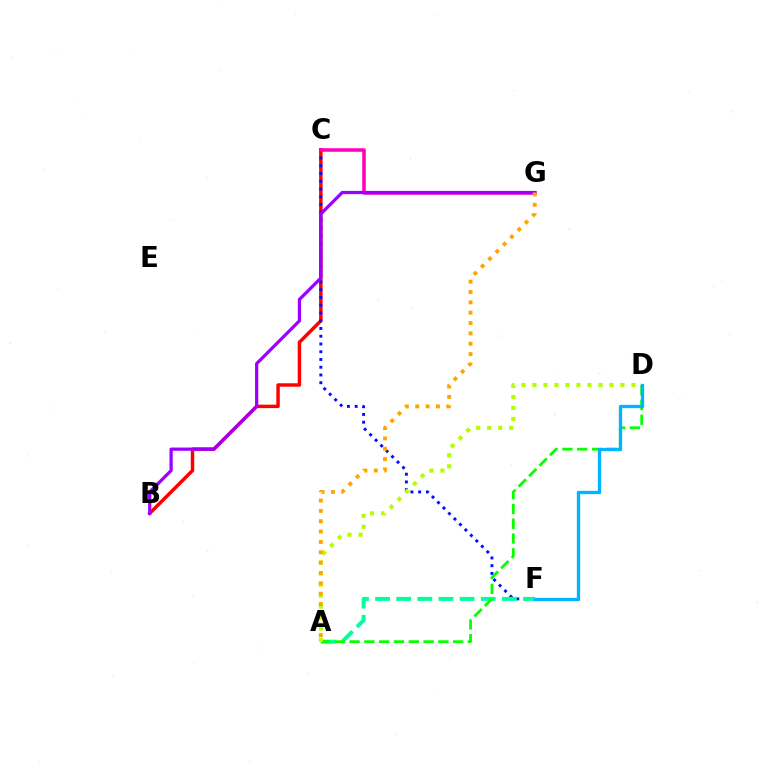{('B', 'C'): [{'color': '#ff0000', 'line_style': 'solid', 'thickness': 2.49}], ('C', 'F'): [{'color': '#0010ff', 'line_style': 'dotted', 'thickness': 2.11}], ('C', 'G'): [{'color': '#ff00bd', 'line_style': 'solid', 'thickness': 2.54}], ('A', 'F'): [{'color': '#00ff9d', 'line_style': 'dashed', 'thickness': 2.87}], ('A', 'D'): [{'color': '#08ff00', 'line_style': 'dashed', 'thickness': 2.01}, {'color': '#b3ff00', 'line_style': 'dotted', 'thickness': 2.99}], ('B', 'G'): [{'color': '#9b00ff', 'line_style': 'solid', 'thickness': 2.33}], ('A', 'G'): [{'color': '#ffa500', 'line_style': 'dotted', 'thickness': 2.81}], ('D', 'F'): [{'color': '#00b5ff', 'line_style': 'solid', 'thickness': 2.38}]}